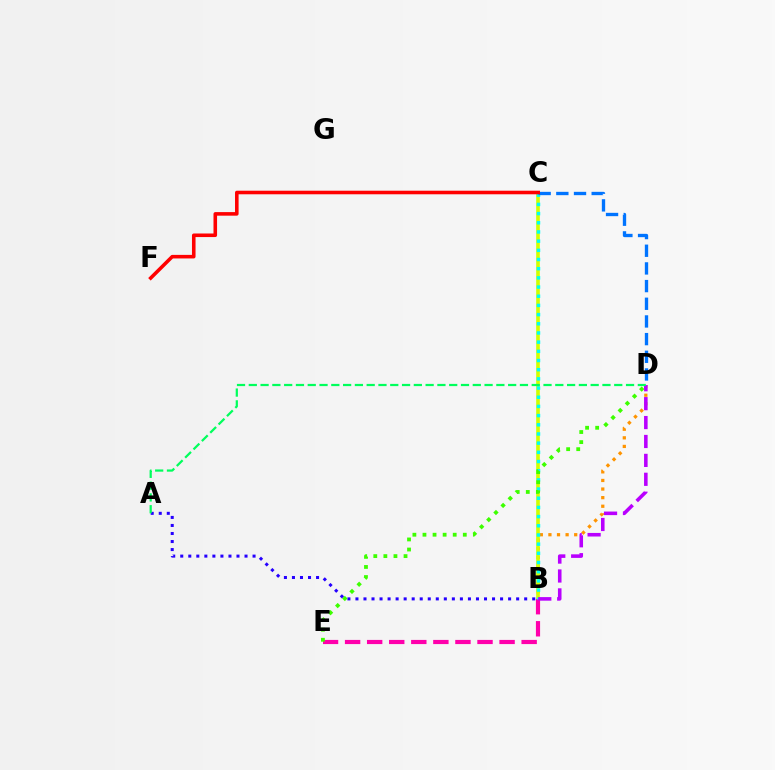{('B', 'D'): [{'color': '#ff9400', 'line_style': 'dotted', 'thickness': 2.34}, {'color': '#b900ff', 'line_style': 'dashed', 'thickness': 2.57}], ('B', 'C'): [{'color': '#d1ff00', 'line_style': 'solid', 'thickness': 2.62}, {'color': '#00fff6', 'line_style': 'dotted', 'thickness': 2.49}], ('B', 'E'): [{'color': '#ff00ac', 'line_style': 'dashed', 'thickness': 3.0}], ('A', 'B'): [{'color': '#2500ff', 'line_style': 'dotted', 'thickness': 2.18}], ('C', 'D'): [{'color': '#0074ff', 'line_style': 'dashed', 'thickness': 2.4}], ('D', 'E'): [{'color': '#3dff00', 'line_style': 'dotted', 'thickness': 2.74}], ('A', 'D'): [{'color': '#00ff5c', 'line_style': 'dashed', 'thickness': 1.6}], ('C', 'F'): [{'color': '#ff0000', 'line_style': 'solid', 'thickness': 2.57}]}